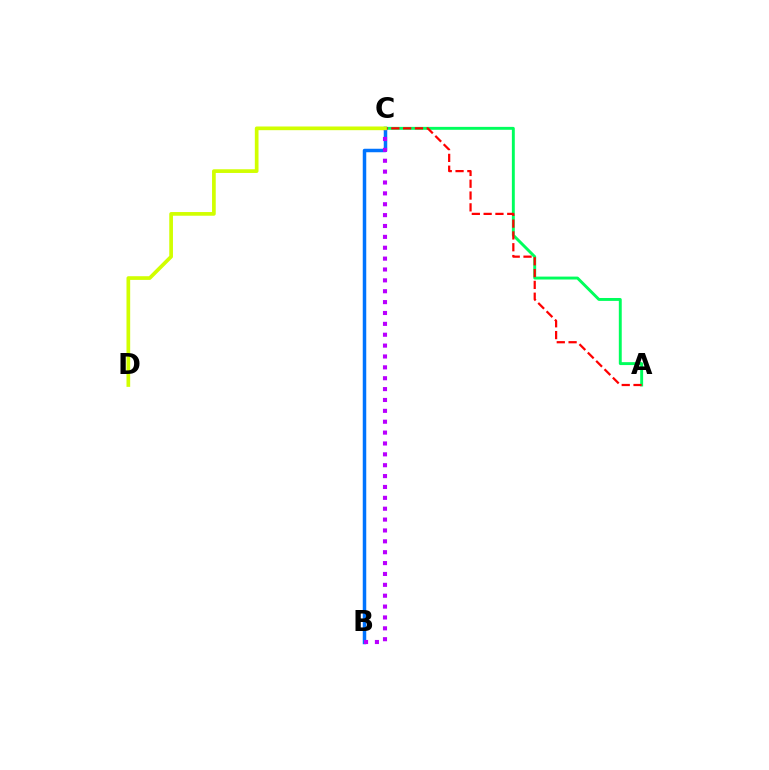{('A', 'C'): [{'color': '#00ff5c', 'line_style': 'solid', 'thickness': 2.1}, {'color': '#ff0000', 'line_style': 'dashed', 'thickness': 1.6}], ('B', 'C'): [{'color': '#0074ff', 'line_style': 'solid', 'thickness': 2.52}, {'color': '#b900ff', 'line_style': 'dotted', 'thickness': 2.95}], ('C', 'D'): [{'color': '#d1ff00', 'line_style': 'solid', 'thickness': 2.66}]}